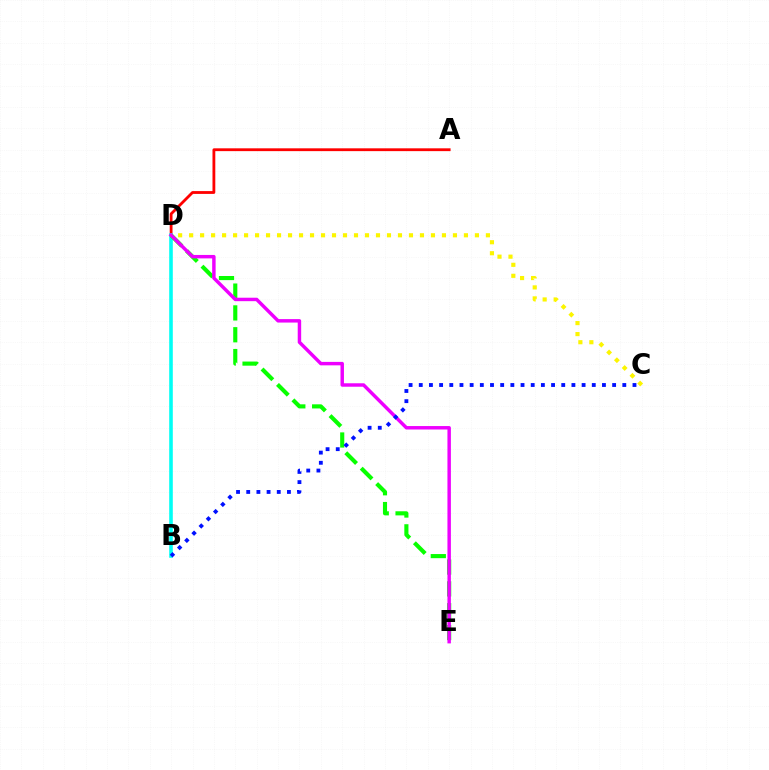{('A', 'D'): [{'color': '#ff0000', 'line_style': 'solid', 'thickness': 2.02}], ('B', 'D'): [{'color': '#00fff6', 'line_style': 'solid', 'thickness': 2.59}], ('C', 'D'): [{'color': '#fcf500', 'line_style': 'dotted', 'thickness': 2.99}], ('D', 'E'): [{'color': '#08ff00', 'line_style': 'dashed', 'thickness': 2.97}, {'color': '#ee00ff', 'line_style': 'solid', 'thickness': 2.49}], ('B', 'C'): [{'color': '#0010ff', 'line_style': 'dotted', 'thickness': 2.77}]}